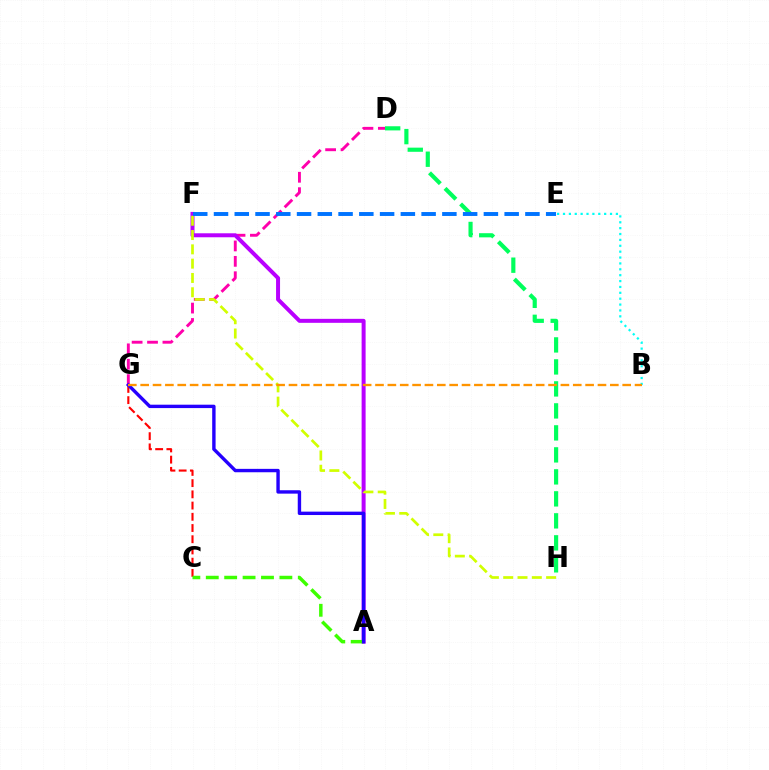{('D', 'G'): [{'color': '#ff00ac', 'line_style': 'dashed', 'thickness': 2.09}], ('A', 'F'): [{'color': '#b900ff', 'line_style': 'solid', 'thickness': 2.87}], ('B', 'E'): [{'color': '#00fff6', 'line_style': 'dotted', 'thickness': 1.6}], ('C', 'G'): [{'color': '#ff0000', 'line_style': 'dashed', 'thickness': 1.52}], ('D', 'H'): [{'color': '#00ff5c', 'line_style': 'dashed', 'thickness': 2.99}], ('A', 'C'): [{'color': '#3dff00', 'line_style': 'dashed', 'thickness': 2.5}], ('A', 'G'): [{'color': '#2500ff', 'line_style': 'solid', 'thickness': 2.45}], ('F', 'H'): [{'color': '#d1ff00', 'line_style': 'dashed', 'thickness': 1.94}], ('E', 'F'): [{'color': '#0074ff', 'line_style': 'dashed', 'thickness': 2.82}], ('B', 'G'): [{'color': '#ff9400', 'line_style': 'dashed', 'thickness': 1.68}]}